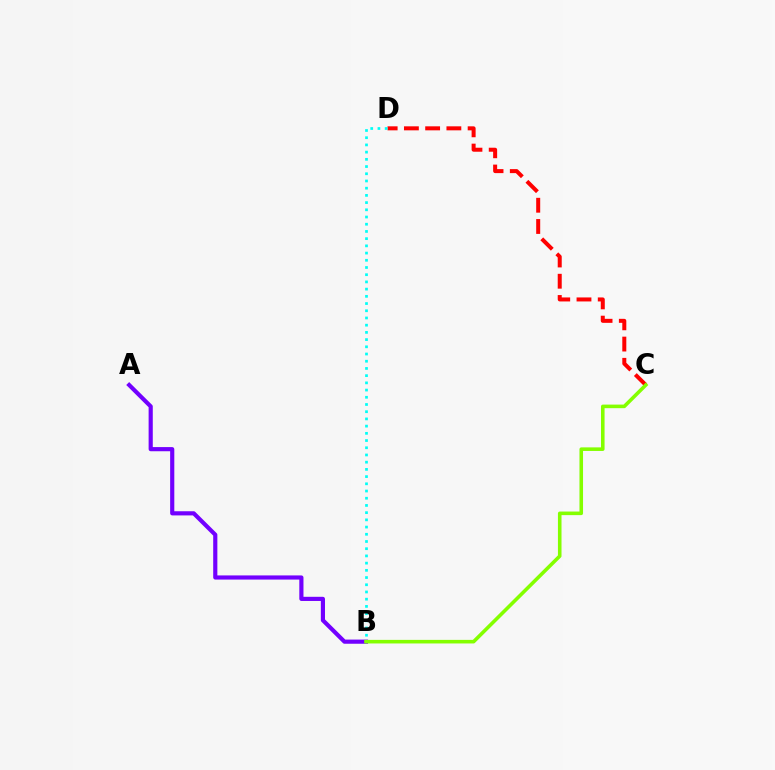{('C', 'D'): [{'color': '#ff0000', 'line_style': 'dashed', 'thickness': 2.89}], ('B', 'D'): [{'color': '#00fff6', 'line_style': 'dotted', 'thickness': 1.96}], ('A', 'B'): [{'color': '#7200ff', 'line_style': 'solid', 'thickness': 2.99}], ('B', 'C'): [{'color': '#84ff00', 'line_style': 'solid', 'thickness': 2.58}]}